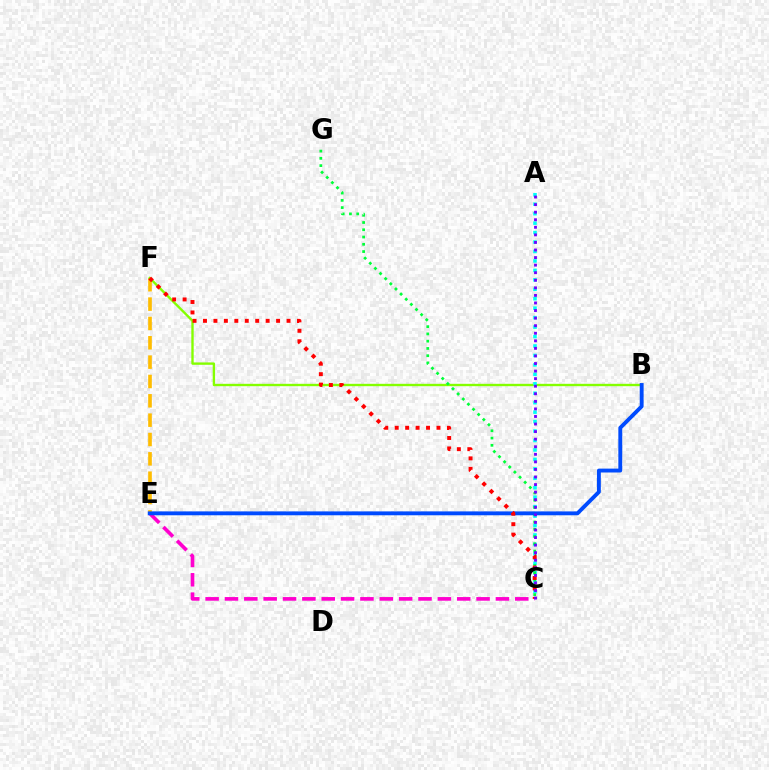{('E', 'F'): [{'color': '#ffbd00', 'line_style': 'dashed', 'thickness': 2.63}], ('C', 'E'): [{'color': '#ff00cf', 'line_style': 'dashed', 'thickness': 2.63}], ('B', 'F'): [{'color': '#84ff00', 'line_style': 'solid', 'thickness': 1.7}], ('A', 'C'): [{'color': '#00fff6', 'line_style': 'dotted', 'thickness': 2.57}, {'color': '#7200ff', 'line_style': 'dotted', 'thickness': 2.06}], ('C', 'G'): [{'color': '#00ff39', 'line_style': 'dotted', 'thickness': 1.97}], ('B', 'E'): [{'color': '#004bff', 'line_style': 'solid', 'thickness': 2.79}], ('C', 'F'): [{'color': '#ff0000', 'line_style': 'dotted', 'thickness': 2.84}]}